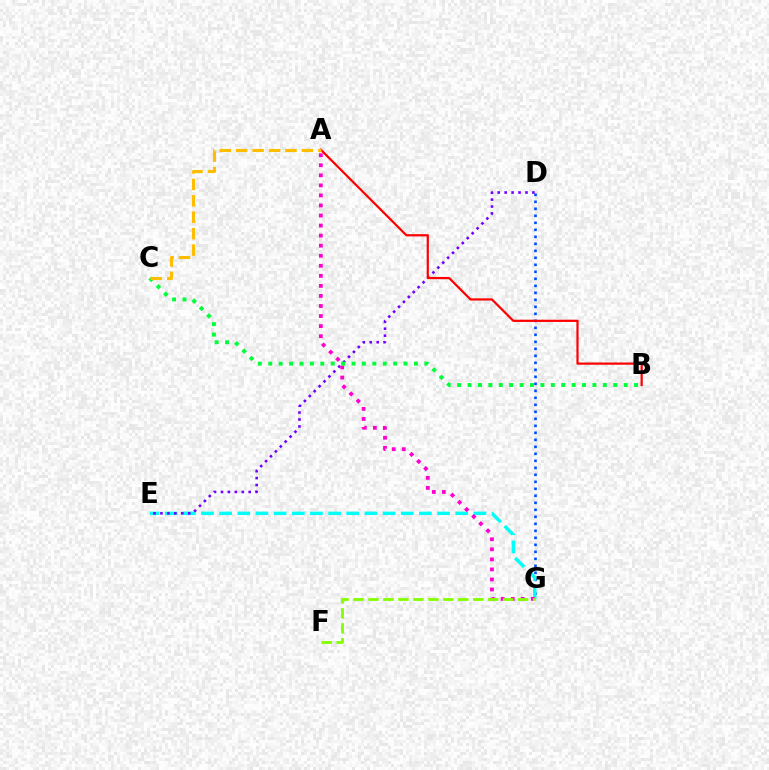{('D', 'G'): [{'color': '#004bff', 'line_style': 'dotted', 'thickness': 1.9}], ('E', 'G'): [{'color': '#00fff6', 'line_style': 'dashed', 'thickness': 2.47}], ('D', 'E'): [{'color': '#7200ff', 'line_style': 'dotted', 'thickness': 1.88}], ('A', 'G'): [{'color': '#ff00cf', 'line_style': 'dotted', 'thickness': 2.73}], ('B', 'C'): [{'color': '#00ff39', 'line_style': 'dotted', 'thickness': 2.83}], ('A', 'B'): [{'color': '#ff0000', 'line_style': 'solid', 'thickness': 1.59}], ('F', 'G'): [{'color': '#84ff00', 'line_style': 'dashed', 'thickness': 2.03}], ('A', 'C'): [{'color': '#ffbd00', 'line_style': 'dashed', 'thickness': 2.23}]}